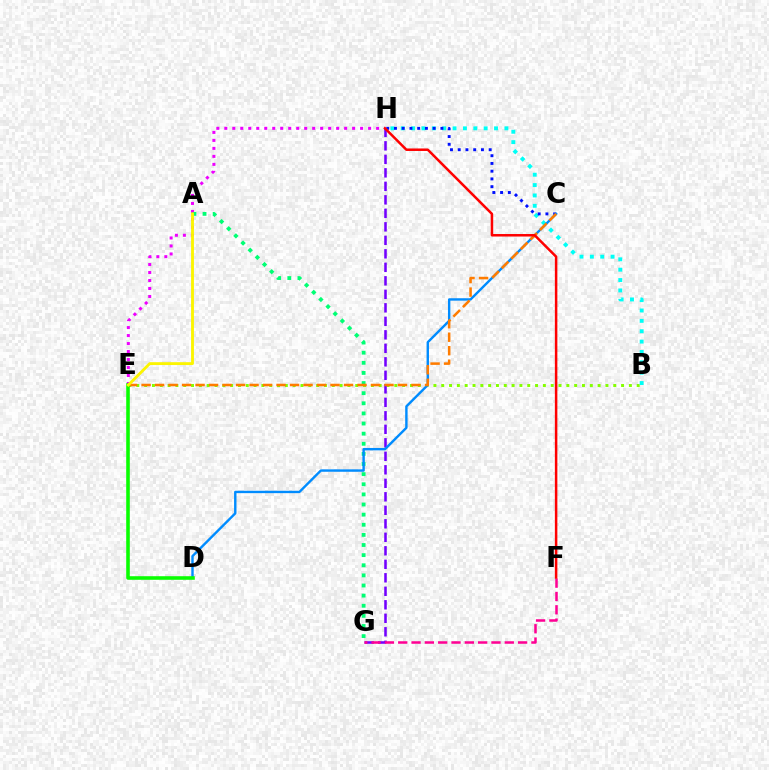{('B', 'E'): [{'color': '#84ff00', 'line_style': 'dotted', 'thickness': 2.12}], ('B', 'H'): [{'color': '#00fff6', 'line_style': 'dotted', 'thickness': 2.82}], ('E', 'H'): [{'color': '#ee00ff', 'line_style': 'dotted', 'thickness': 2.17}], ('C', 'H'): [{'color': '#0010ff', 'line_style': 'dotted', 'thickness': 2.1}], ('G', 'H'): [{'color': '#7200ff', 'line_style': 'dashed', 'thickness': 1.83}], ('A', 'G'): [{'color': '#00ff74', 'line_style': 'dotted', 'thickness': 2.75}], ('F', 'G'): [{'color': '#ff0094', 'line_style': 'dashed', 'thickness': 1.81}], ('C', 'D'): [{'color': '#008cff', 'line_style': 'solid', 'thickness': 1.73}], ('C', 'E'): [{'color': '#ff7c00', 'line_style': 'dashed', 'thickness': 1.83}], ('D', 'E'): [{'color': '#08ff00', 'line_style': 'solid', 'thickness': 2.58}], ('F', 'H'): [{'color': '#ff0000', 'line_style': 'solid', 'thickness': 1.8}], ('A', 'E'): [{'color': '#fcf500', 'line_style': 'solid', 'thickness': 2.05}]}